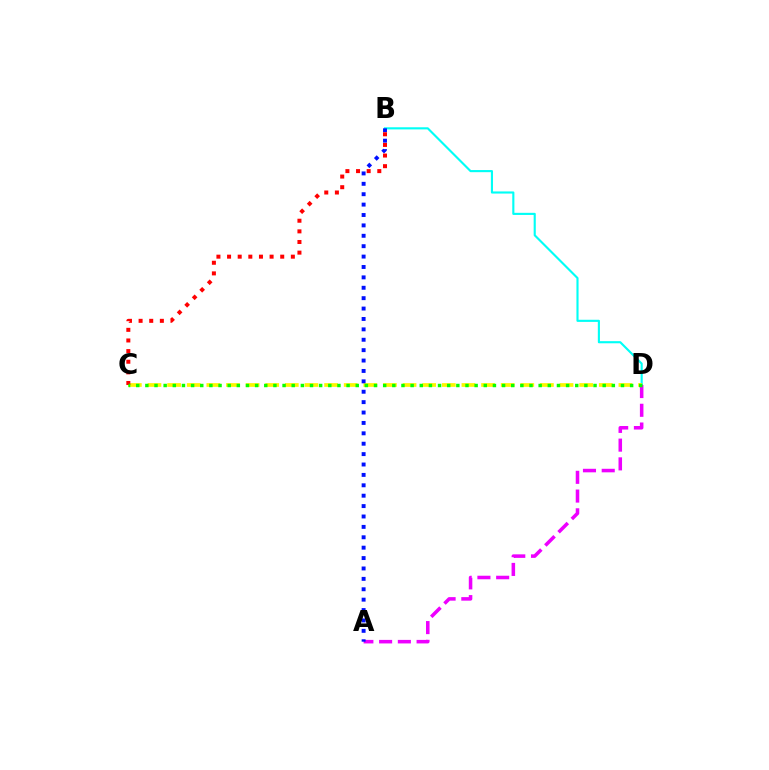{('B', 'D'): [{'color': '#00fff6', 'line_style': 'solid', 'thickness': 1.53}], ('C', 'D'): [{'color': '#fcf500', 'line_style': 'dashed', 'thickness': 2.67}, {'color': '#08ff00', 'line_style': 'dotted', 'thickness': 2.49}], ('A', 'D'): [{'color': '#ee00ff', 'line_style': 'dashed', 'thickness': 2.55}], ('A', 'B'): [{'color': '#0010ff', 'line_style': 'dotted', 'thickness': 2.82}], ('B', 'C'): [{'color': '#ff0000', 'line_style': 'dotted', 'thickness': 2.89}]}